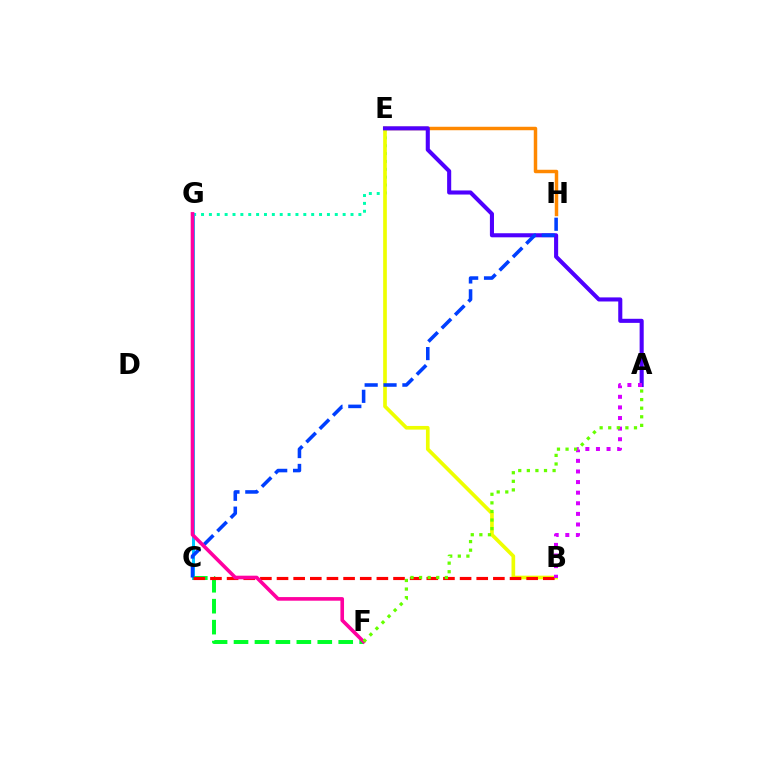{('E', 'G'): [{'color': '#00ffaf', 'line_style': 'dotted', 'thickness': 2.14}], ('E', 'H'): [{'color': '#ff8800', 'line_style': 'solid', 'thickness': 2.5}], ('B', 'E'): [{'color': '#eeff00', 'line_style': 'solid', 'thickness': 2.64}], ('C', 'G'): [{'color': '#00c7ff', 'line_style': 'solid', 'thickness': 2.17}], ('C', 'F'): [{'color': '#00ff27', 'line_style': 'dashed', 'thickness': 2.84}], ('A', 'E'): [{'color': '#4f00ff', 'line_style': 'solid', 'thickness': 2.94}], ('B', 'C'): [{'color': '#ff0000', 'line_style': 'dashed', 'thickness': 2.26}], ('C', 'H'): [{'color': '#003fff', 'line_style': 'dashed', 'thickness': 2.56}], ('A', 'B'): [{'color': '#d600ff', 'line_style': 'dotted', 'thickness': 2.88}], ('F', 'G'): [{'color': '#ff00a0', 'line_style': 'solid', 'thickness': 2.61}], ('A', 'F'): [{'color': '#66ff00', 'line_style': 'dotted', 'thickness': 2.33}]}